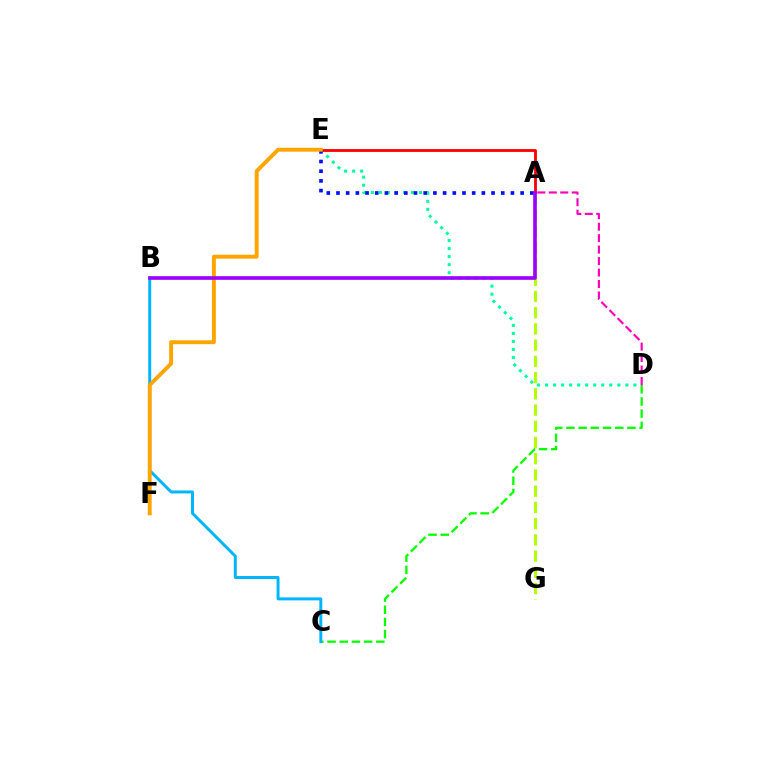{('D', 'E'): [{'color': '#00ff9d', 'line_style': 'dotted', 'thickness': 2.18}], ('A', 'D'): [{'color': '#ff00bd', 'line_style': 'dashed', 'thickness': 1.56}], ('C', 'D'): [{'color': '#08ff00', 'line_style': 'dashed', 'thickness': 1.66}], ('B', 'C'): [{'color': '#00b5ff', 'line_style': 'solid', 'thickness': 2.14}], ('A', 'E'): [{'color': '#ff0000', 'line_style': 'solid', 'thickness': 2.04}, {'color': '#0010ff', 'line_style': 'dotted', 'thickness': 2.63}], ('A', 'G'): [{'color': '#b3ff00', 'line_style': 'dashed', 'thickness': 2.2}], ('E', 'F'): [{'color': '#ffa500', 'line_style': 'solid', 'thickness': 2.82}], ('A', 'B'): [{'color': '#9b00ff', 'line_style': 'solid', 'thickness': 2.62}]}